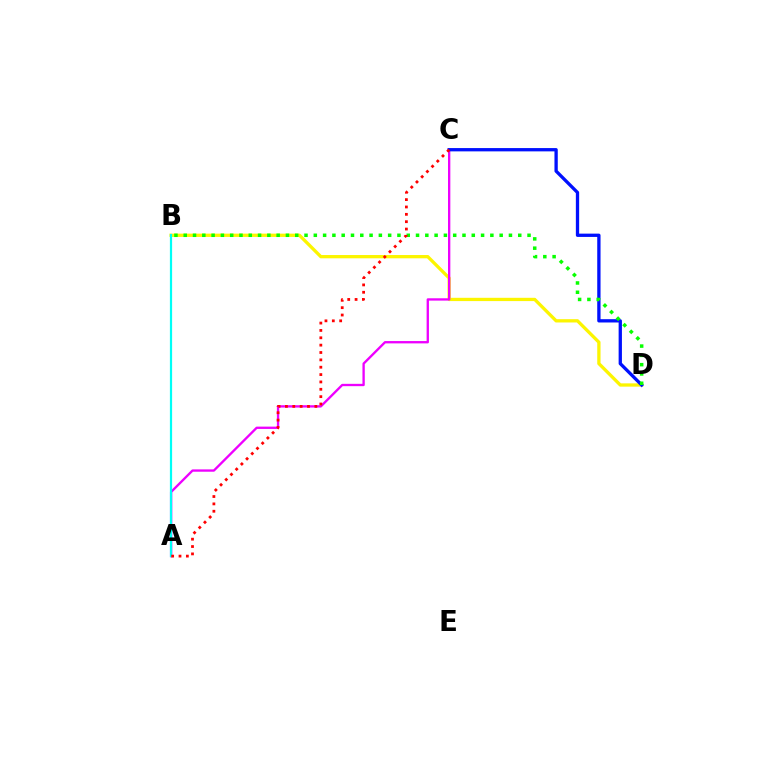{('B', 'D'): [{'color': '#fcf500', 'line_style': 'solid', 'thickness': 2.37}, {'color': '#08ff00', 'line_style': 'dotted', 'thickness': 2.52}], ('A', 'C'): [{'color': '#ee00ff', 'line_style': 'solid', 'thickness': 1.68}, {'color': '#ff0000', 'line_style': 'dotted', 'thickness': 2.0}], ('C', 'D'): [{'color': '#0010ff', 'line_style': 'solid', 'thickness': 2.38}], ('A', 'B'): [{'color': '#00fff6', 'line_style': 'solid', 'thickness': 1.59}]}